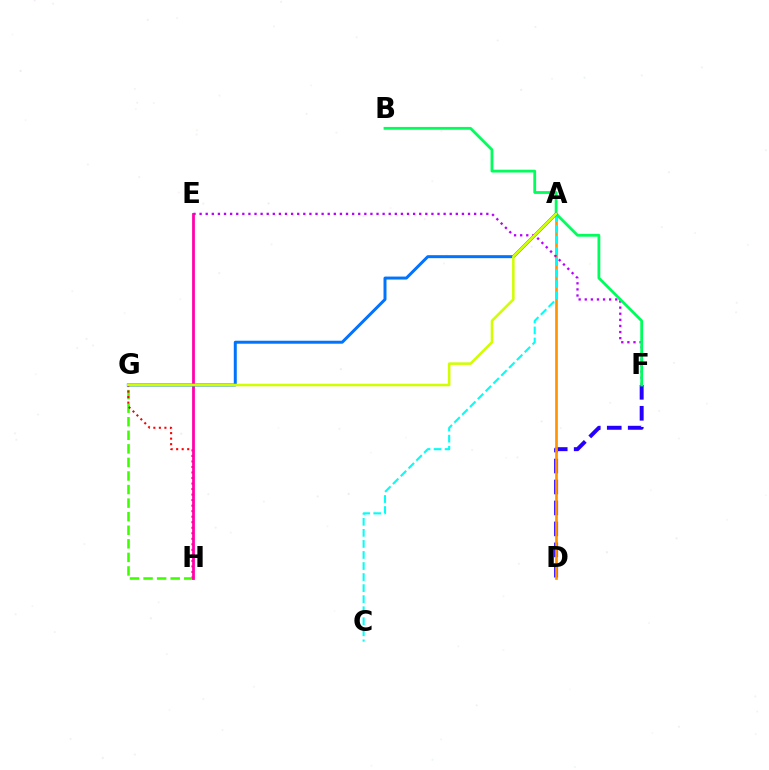{('D', 'F'): [{'color': '#2500ff', 'line_style': 'dashed', 'thickness': 2.85}], ('A', 'D'): [{'color': '#ff9400', 'line_style': 'solid', 'thickness': 1.93}], ('G', 'H'): [{'color': '#3dff00', 'line_style': 'dashed', 'thickness': 1.84}, {'color': '#ff0000', 'line_style': 'dotted', 'thickness': 1.5}], ('E', 'F'): [{'color': '#b900ff', 'line_style': 'dotted', 'thickness': 1.66}], ('A', 'C'): [{'color': '#00fff6', 'line_style': 'dashed', 'thickness': 1.5}], ('B', 'F'): [{'color': '#00ff5c', 'line_style': 'solid', 'thickness': 2.02}], ('E', 'H'): [{'color': '#ff00ac', 'line_style': 'solid', 'thickness': 2.0}], ('A', 'G'): [{'color': '#0074ff', 'line_style': 'solid', 'thickness': 2.15}, {'color': '#d1ff00', 'line_style': 'solid', 'thickness': 1.83}]}